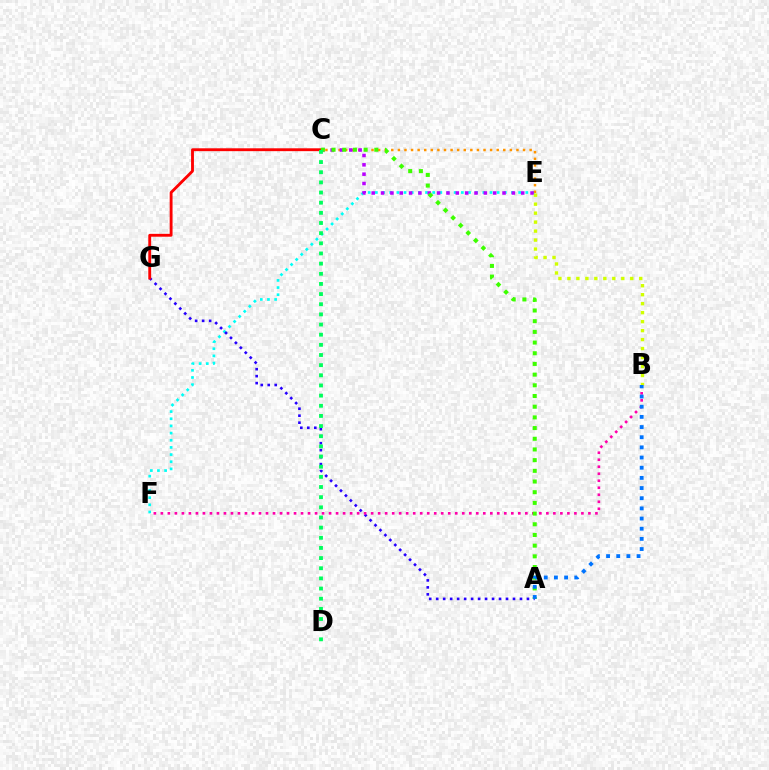{('E', 'F'): [{'color': '#00fff6', 'line_style': 'dotted', 'thickness': 1.95}], ('C', 'E'): [{'color': '#ff9400', 'line_style': 'dotted', 'thickness': 1.79}, {'color': '#b900ff', 'line_style': 'dotted', 'thickness': 2.54}], ('A', 'G'): [{'color': '#2500ff', 'line_style': 'dotted', 'thickness': 1.9}], ('B', 'F'): [{'color': '#ff00ac', 'line_style': 'dotted', 'thickness': 1.9}], ('B', 'E'): [{'color': '#d1ff00', 'line_style': 'dotted', 'thickness': 2.44}], ('C', 'G'): [{'color': '#ff0000', 'line_style': 'solid', 'thickness': 2.06}], ('A', 'C'): [{'color': '#3dff00', 'line_style': 'dotted', 'thickness': 2.9}], ('A', 'B'): [{'color': '#0074ff', 'line_style': 'dotted', 'thickness': 2.76}], ('C', 'D'): [{'color': '#00ff5c', 'line_style': 'dotted', 'thickness': 2.76}]}